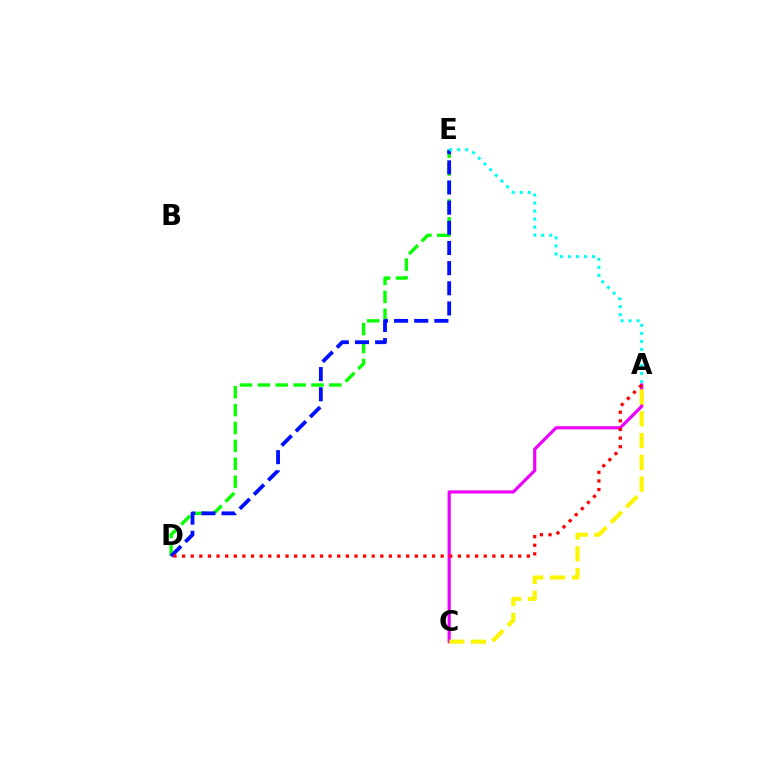{('A', 'C'): [{'color': '#ee00ff', 'line_style': 'solid', 'thickness': 2.28}, {'color': '#fcf500', 'line_style': 'dashed', 'thickness': 2.96}], ('D', 'E'): [{'color': '#08ff00', 'line_style': 'dashed', 'thickness': 2.43}, {'color': '#0010ff', 'line_style': 'dashed', 'thickness': 2.74}], ('A', 'D'): [{'color': '#ff0000', 'line_style': 'dotted', 'thickness': 2.34}], ('A', 'E'): [{'color': '#00fff6', 'line_style': 'dotted', 'thickness': 2.18}]}